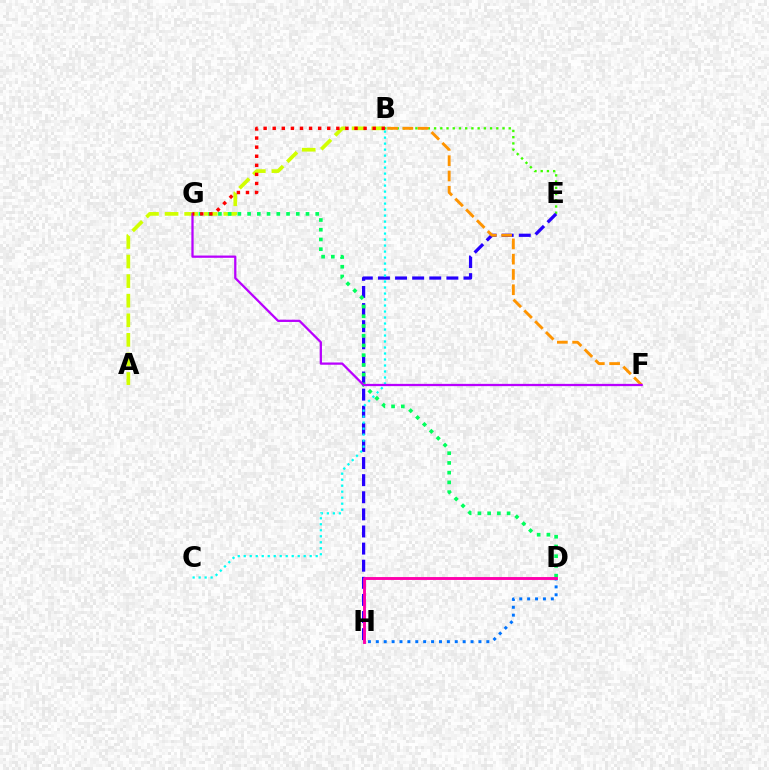{('B', 'E'): [{'color': '#3dff00', 'line_style': 'dotted', 'thickness': 1.69}], ('D', 'H'): [{'color': '#0074ff', 'line_style': 'dotted', 'thickness': 2.15}, {'color': '#ff00ac', 'line_style': 'solid', 'thickness': 2.09}], ('A', 'B'): [{'color': '#d1ff00', 'line_style': 'dashed', 'thickness': 2.66}], ('E', 'H'): [{'color': '#2500ff', 'line_style': 'dashed', 'thickness': 2.32}], ('B', 'F'): [{'color': '#ff9400', 'line_style': 'dashed', 'thickness': 2.08}], ('D', 'G'): [{'color': '#00ff5c', 'line_style': 'dotted', 'thickness': 2.64}], ('B', 'C'): [{'color': '#00fff6', 'line_style': 'dotted', 'thickness': 1.63}], ('F', 'G'): [{'color': '#b900ff', 'line_style': 'solid', 'thickness': 1.63}], ('B', 'G'): [{'color': '#ff0000', 'line_style': 'dotted', 'thickness': 2.47}]}